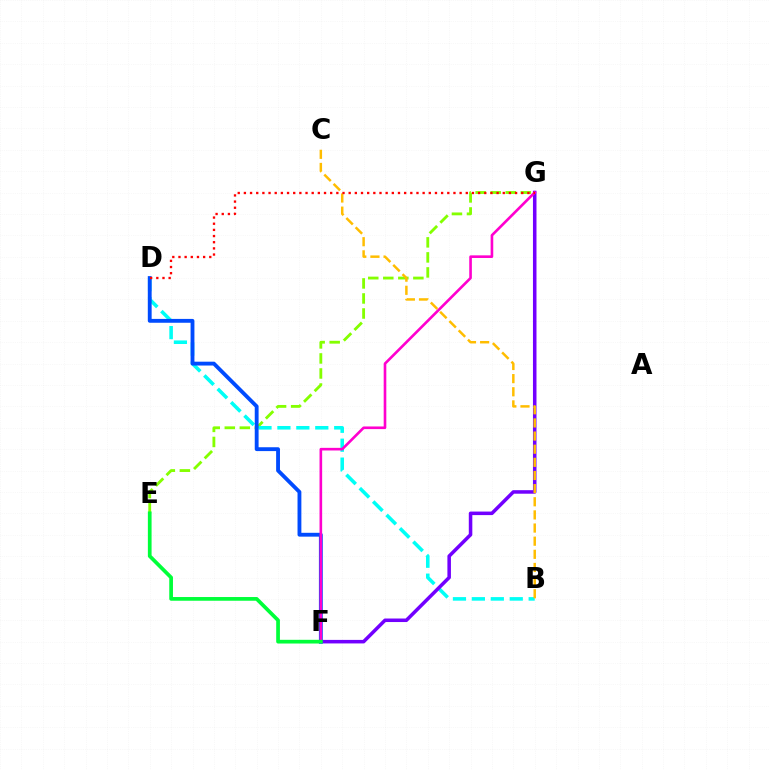{('E', 'G'): [{'color': '#84ff00', 'line_style': 'dashed', 'thickness': 2.04}], ('B', 'D'): [{'color': '#00fff6', 'line_style': 'dashed', 'thickness': 2.57}], ('F', 'G'): [{'color': '#7200ff', 'line_style': 'solid', 'thickness': 2.54}, {'color': '#ff00cf', 'line_style': 'solid', 'thickness': 1.89}], ('B', 'C'): [{'color': '#ffbd00', 'line_style': 'dashed', 'thickness': 1.79}], ('D', 'F'): [{'color': '#004bff', 'line_style': 'solid', 'thickness': 2.77}], ('D', 'G'): [{'color': '#ff0000', 'line_style': 'dotted', 'thickness': 1.67}], ('E', 'F'): [{'color': '#00ff39', 'line_style': 'solid', 'thickness': 2.67}]}